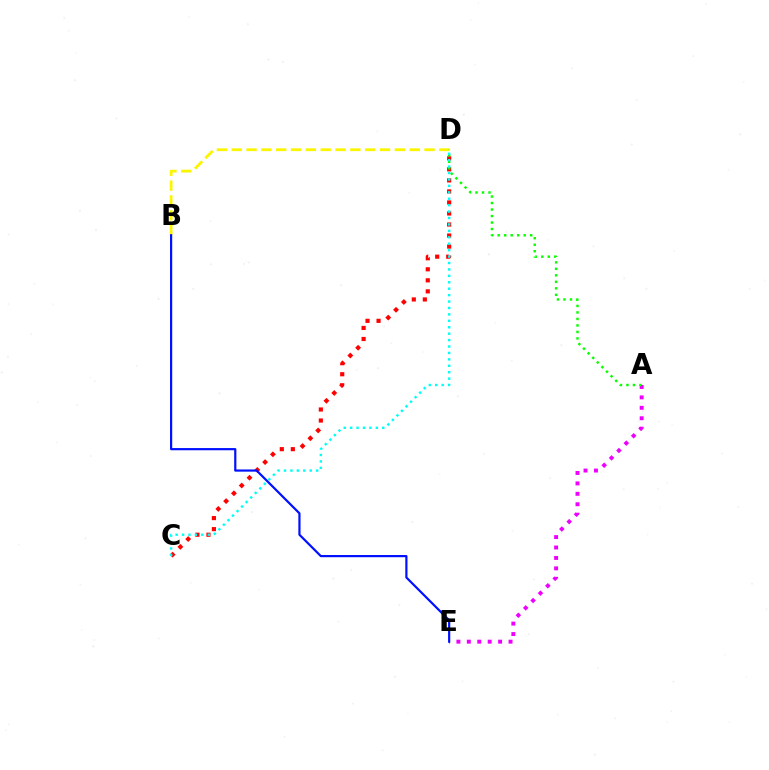{('A', 'E'): [{'color': '#ee00ff', 'line_style': 'dotted', 'thickness': 2.83}], ('C', 'D'): [{'color': '#ff0000', 'line_style': 'dotted', 'thickness': 3.0}, {'color': '#00fff6', 'line_style': 'dotted', 'thickness': 1.75}], ('B', 'D'): [{'color': '#fcf500', 'line_style': 'dashed', 'thickness': 2.01}], ('A', 'D'): [{'color': '#08ff00', 'line_style': 'dotted', 'thickness': 1.77}], ('B', 'E'): [{'color': '#0010ff', 'line_style': 'solid', 'thickness': 1.58}]}